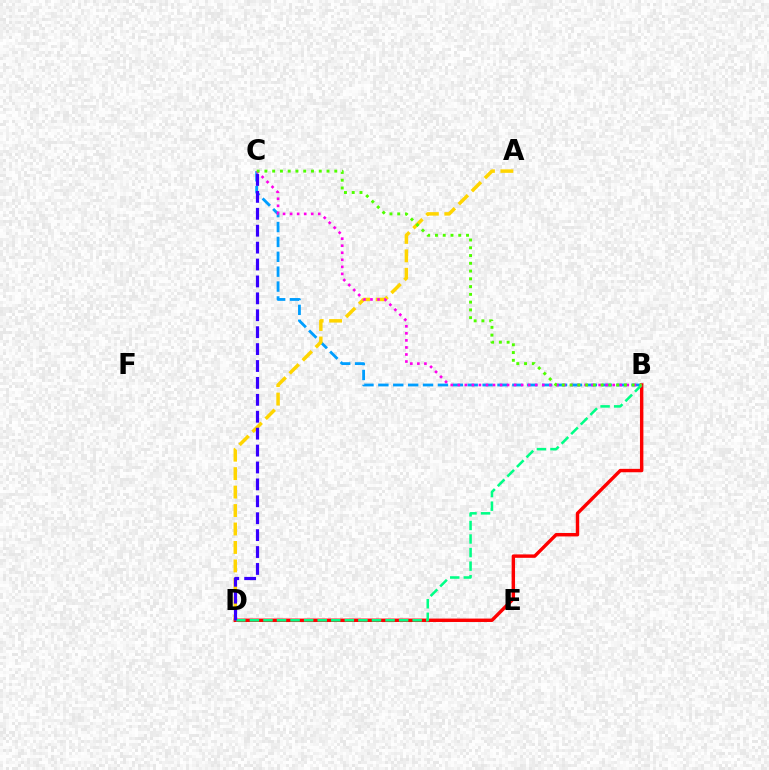{('B', 'C'): [{'color': '#009eff', 'line_style': 'dashed', 'thickness': 2.02}, {'color': '#ff00ed', 'line_style': 'dotted', 'thickness': 1.91}, {'color': '#4fff00', 'line_style': 'dotted', 'thickness': 2.11}], ('B', 'D'): [{'color': '#ff0000', 'line_style': 'solid', 'thickness': 2.46}, {'color': '#00ff86', 'line_style': 'dashed', 'thickness': 1.84}], ('A', 'D'): [{'color': '#ffd500', 'line_style': 'dashed', 'thickness': 2.51}], ('C', 'D'): [{'color': '#3700ff', 'line_style': 'dashed', 'thickness': 2.3}]}